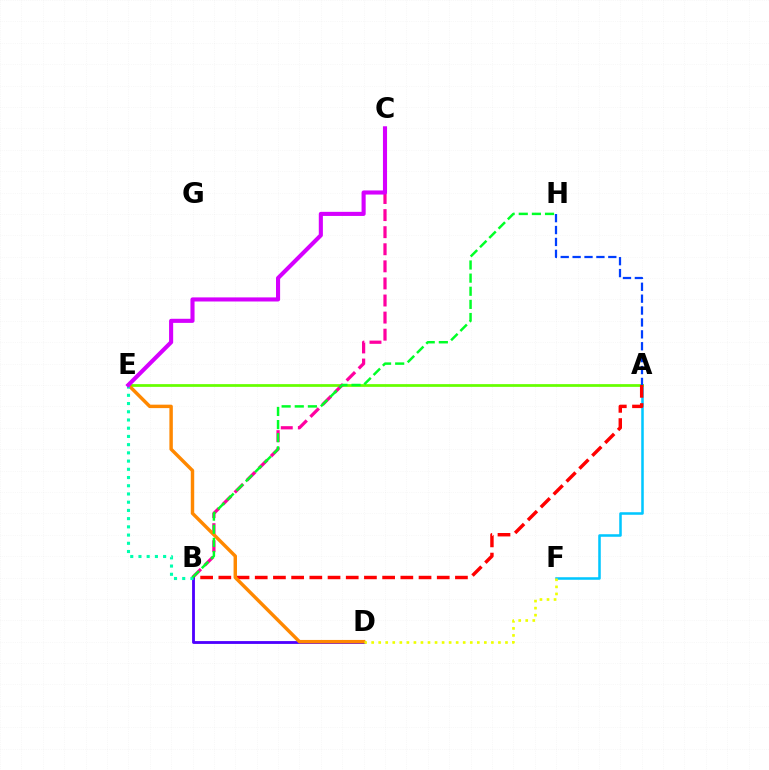{('A', 'F'): [{'color': '#00c7ff', 'line_style': 'solid', 'thickness': 1.83}], ('A', 'E'): [{'color': '#66ff00', 'line_style': 'solid', 'thickness': 1.97}], ('B', 'C'): [{'color': '#ff00a0', 'line_style': 'dashed', 'thickness': 2.32}], ('A', 'B'): [{'color': '#ff0000', 'line_style': 'dashed', 'thickness': 2.47}], ('B', 'D'): [{'color': '#4f00ff', 'line_style': 'solid', 'thickness': 2.04}], ('D', 'E'): [{'color': '#ff8800', 'line_style': 'solid', 'thickness': 2.48}], ('B', 'E'): [{'color': '#00ffaf', 'line_style': 'dotted', 'thickness': 2.23}], ('C', 'E'): [{'color': '#d600ff', 'line_style': 'solid', 'thickness': 2.95}], ('B', 'H'): [{'color': '#00ff27', 'line_style': 'dashed', 'thickness': 1.78}], ('A', 'H'): [{'color': '#003fff', 'line_style': 'dashed', 'thickness': 1.62}], ('D', 'F'): [{'color': '#eeff00', 'line_style': 'dotted', 'thickness': 1.91}]}